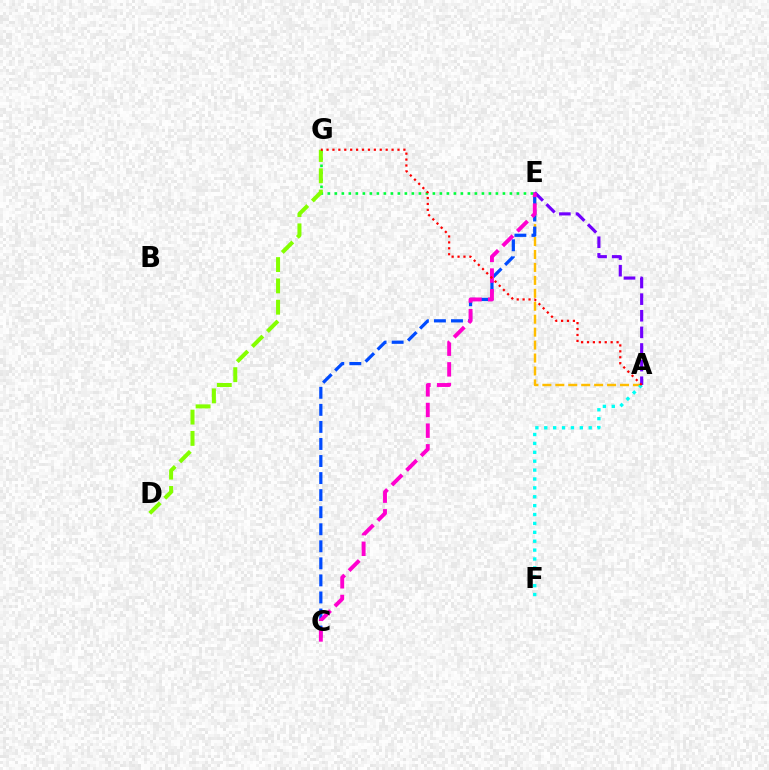{('A', 'E'): [{'color': '#ffbd00', 'line_style': 'dashed', 'thickness': 1.76}, {'color': '#7200ff', 'line_style': 'dashed', 'thickness': 2.26}], ('A', 'F'): [{'color': '#00fff6', 'line_style': 'dotted', 'thickness': 2.42}], ('C', 'E'): [{'color': '#004bff', 'line_style': 'dashed', 'thickness': 2.32}, {'color': '#ff00cf', 'line_style': 'dashed', 'thickness': 2.81}], ('E', 'G'): [{'color': '#00ff39', 'line_style': 'dotted', 'thickness': 1.9}], ('D', 'G'): [{'color': '#84ff00', 'line_style': 'dashed', 'thickness': 2.89}], ('A', 'G'): [{'color': '#ff0000', 'line_style': 'dotted', 'thickness': 1.61}]}